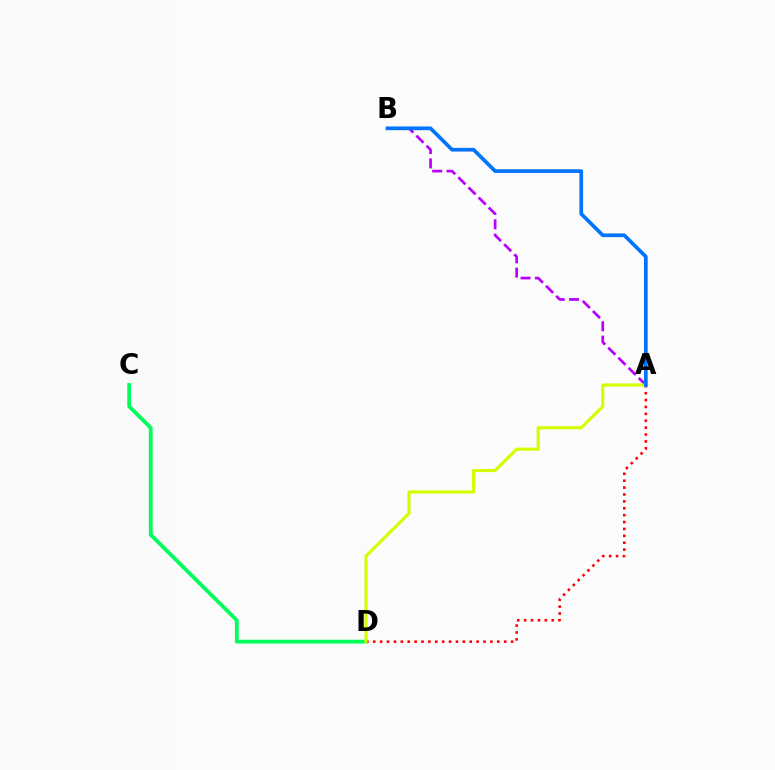{('C', 'D'): [{'color': '#00ff5c', 'line_style': 'solid', 'thickness': 2.73}], ('A', 'B'): [{'color': '#b900ff', 'line_style': 'dashed', 'thickness': 1.95}, {'color': '#0074ff', 'line_style': 'solid', 'thickness': 2.66}], ('A', 'D'): [{'color': '#ff0000', 'line_style': 'dotted', 'thickness': 1.87}, {'color': '#d1ff00', 'line_style': 'solid', 'thickness': 2.24}]}